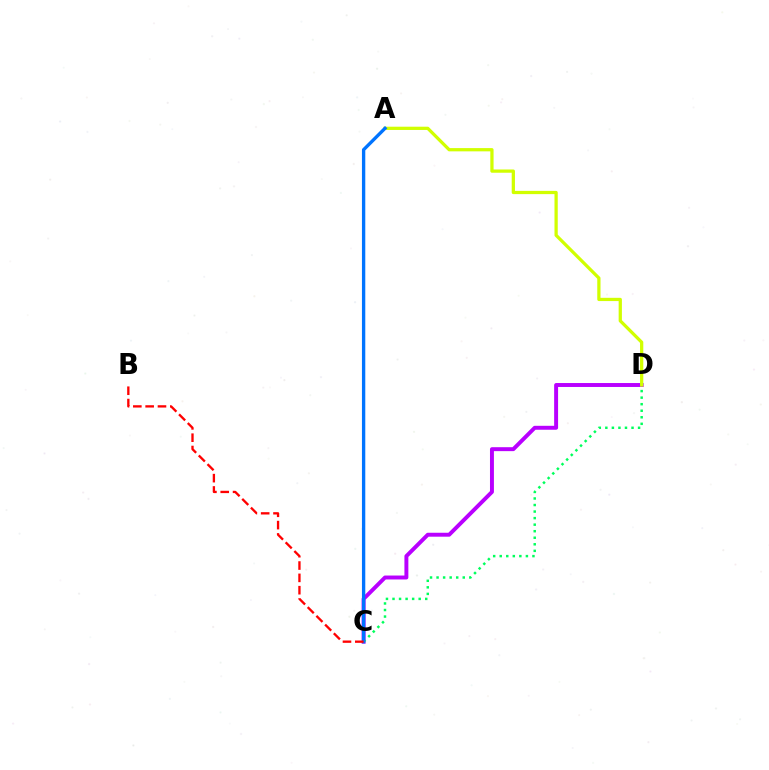{('C', 'D'): [{'color': '#b900ff', 'line_style': 'solid', 'thickness': 2.84}, {'color': '#00ff5c', 'line_style': 'dotted', 'thickness': 1.78}], ('A', 'D'): [{'color': '#d1ff00', 'line_style': 'solid', 'thickness': 2.34}], ('A', 'C'): [{'color': '#0074ff', 'line_style': 'solid', 'thickness': 2.4}], ('B', 'C'): [{'color': '#ff0000', 'line_style': 'dashed', 'thickness': 1.67}]}